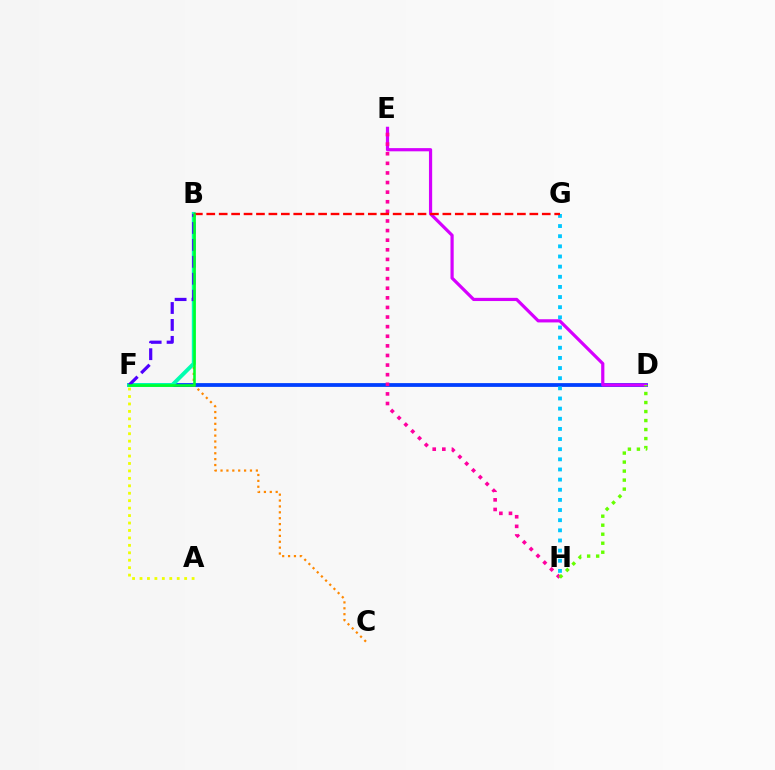{('D', 'F'): [{'color': '#003fff', 'line_style': 'solid', 'thickness': 2.72}], ('D', 'E'): [{'color': '#d600ff', 'line_style': 'solid', 'thickness': 2.3}], ('E', 'H'): [{'color': '#ff00a0', 'line_style': 'dotted', 'thickness': 2.61}], ('B', 'C'): [{'color': '#ff8800', 'line_style': 'dotted', 'thickness': 1.6}], ('B', 'F'): [{'color': '#00ffaf', 'line_style': 'solid', 'thickness': 2.81}, {'color': '#4f00ff', 'line_style': 'dashed', 'thickness': 2.3}, {'color': '#00ff27', 'line_style': 'solid', 'thickness': 1.85}], ('D', 'H'): [{'color': '#66ff00', 'line_style': 'dotted', 'thickness': 2.45}], ('G', 'H'): [{'color': '#00c7ff', 'line_style': 'dotted', 'thickness': 2.76}], ('B', 'G'): [{'color': '#ff0000', 'line_style': 'dashed', 'thickness': 1.69}], ('A', 'F'): [{'color': '#eeff00', 'line_style': 'dotted', 'thickness': 2.02}]}